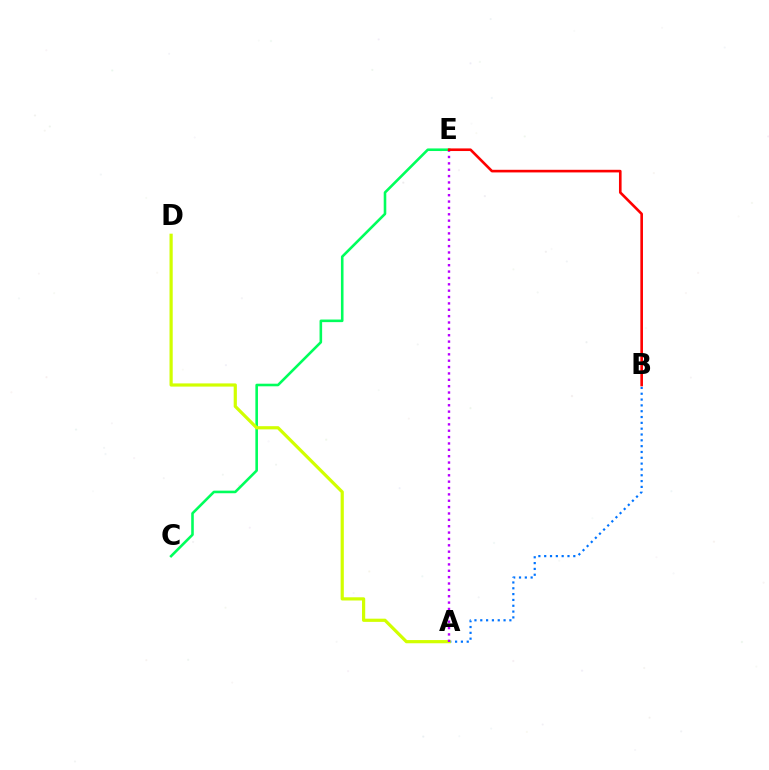{('A', 'B'): [{'color': '#0074ff', 'line_style': 'dotted', 'thickness': 1.58}], ('C', 'E'): [{'color': '#00ff5c', 'line_style': 'solid', 'thickness': 1.87}], ('A', 'D'): [{'color': '#d1ff00', 'line_style': 'solid', 'thickness': 2.3}], ('A', 'E'): [{'color': '#b900ff', 'line_style': 'dotted', 'thickness': 1.73}], ('B', 'E'): [{'color': '#ff0000', 'line_style': 'solid', 'thickness': 1.89}]}